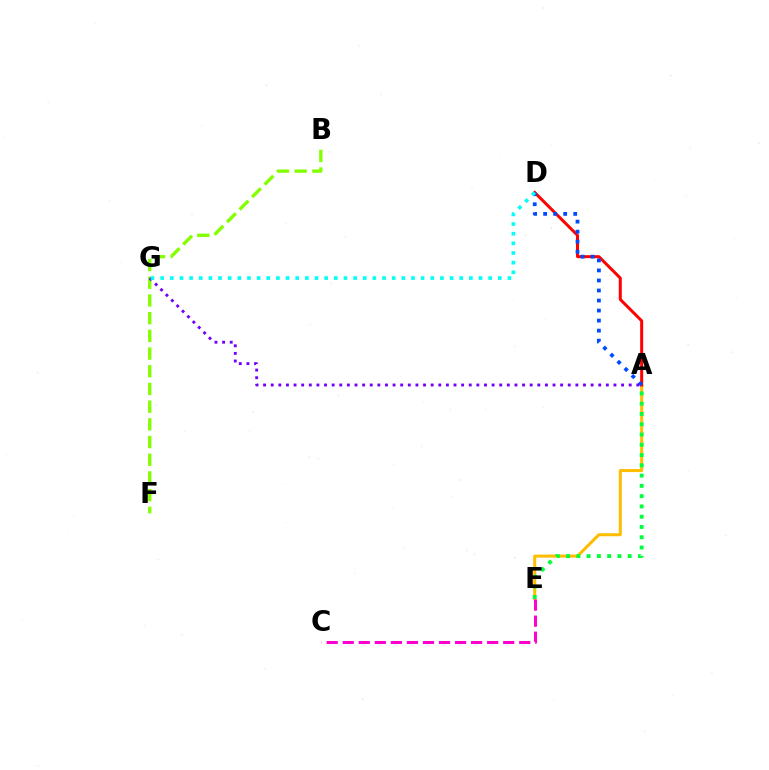{('A', 'E'): [{'color': '#ffbd00', 'line_style': 'solid', 'thickness': 2.18}, {'color': '#00ff39', 'line_style': 'dotted', 'thickness': 2.79}], ('A', 'D'): [{'color': '#ff0000', 'line_style': 'solid', 'thickness': 2.15}, {'color': '#004bff', 'line_style': 'dotted', 'thickness': 2.72}], ('C', 'E'): [{'color': '#ff00cf', 'line_style': 'dashed', 'thickness': 2.18}], ('B', 'F'): [{'color': '#84ff00', 'line_style': 'dashed', 'thickness': 2.4}], ('A', 'G'): [{'color': '#7200ff', 'line_style': 'dotted', 'thickness': 2.07}], ('D', 'G'): [{'color': '#00fff6', 'line_style': 'dotted', 'thickness': 2.62}]}